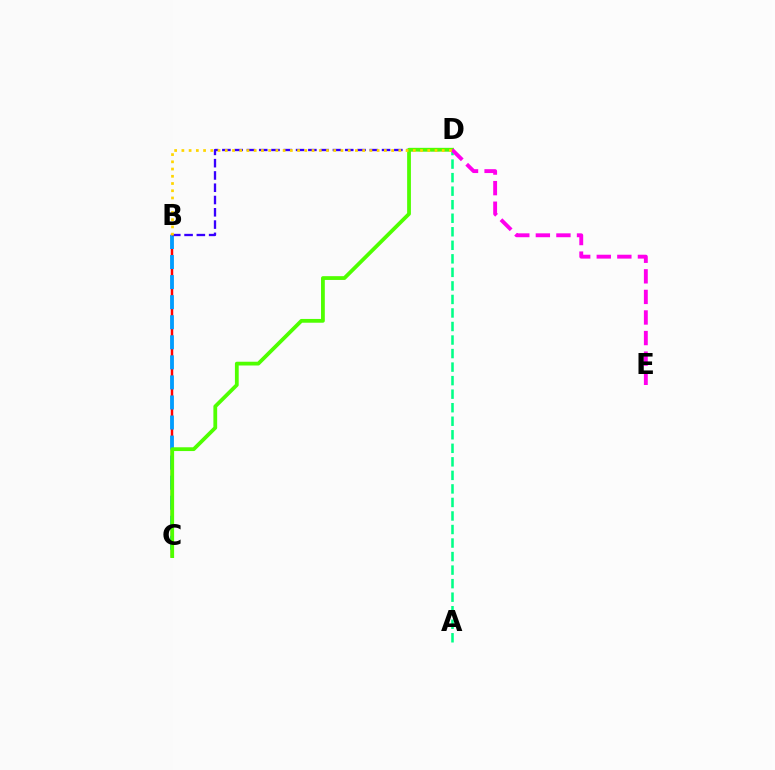{('B', 'C'): [{'color': '#ff0000', 'line_style': 'solid', 'thickness': 1.78}, {'color': '#009eff', 'line_style': 'dashed', 'thickness': 2.72}], ('A', 'D'): [{'color': '#00ff86', 'line_style': 'dashed', 'thickness': 1.84}], ('B', 'D'): [{'color': '#3700ff', 'line_style': 'dashed', 'thickness': 1.67}, {'color': '#ffd500', 'line_style': 'dotted', 'thickness': 1.96}], ('C', 'D'): [{'color': '#4fff00', 'line_style': 'solid', 'thickness': 2.72}], ('D', 'E'): [{'color': '#ff00ed', 'line_style': 'dashed', 'thickness': 2.8}]}